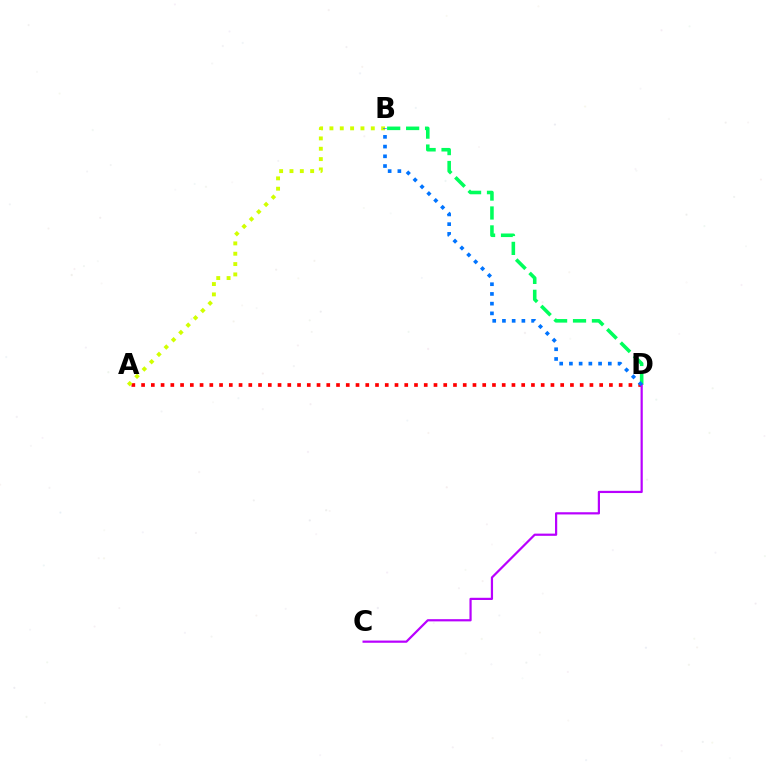{('B', 'D'): [{'color': '#00ff5c', 'line_style': 'dashed', 'thickness': 2.57}, {'color': '#0074ff', 'line_style': 'dotted', 'thickness': 2.64}], ('A', 'D'): [{'color': '#ff0000', 'line_style': 'dotted', 'thickness': 2.65}], ('A', 'B'): [{'color': '#d1ff00', 'line_style': 'dotted', 'thickness': 2.81}], ('C', 'D'): [{'color': '#b900ff', 'line_style': 'solid', 'thickness': 1.59}]}